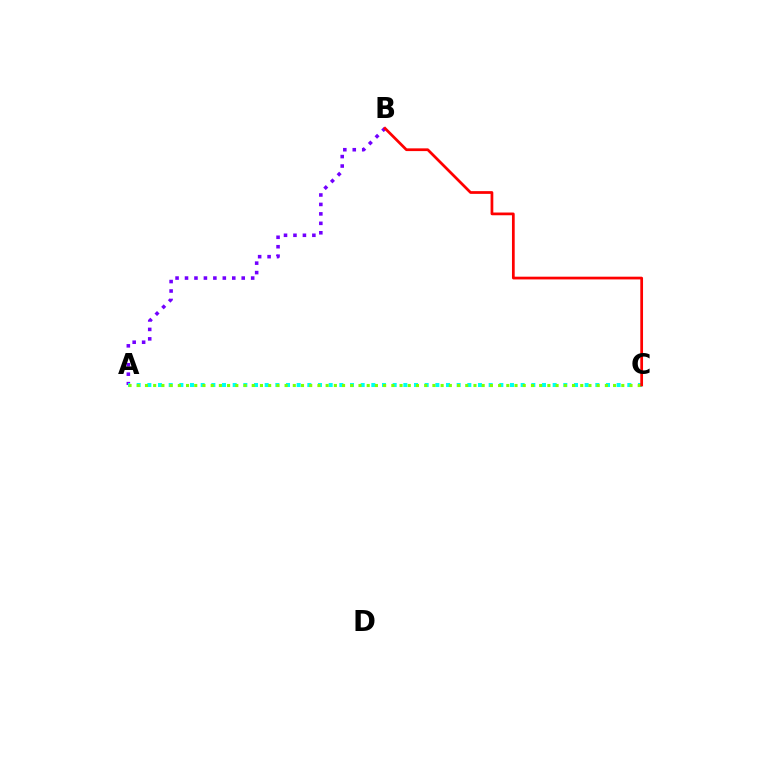{('A', 'B'): [{'color': '#7200ff', 'line_style': 'dotted', 'thickness': 2.57}], ('A', 'C'): [{'color': '#00fff6', 'line_style': 'dotted', 'thickness': 2.9}, {'color': '#84ff00', 'line_style': 'dotted', 'thickness': 2.23}], ('B', 'C'): [{'color': '#ff0000', 'line_style': 'solid', 'thickness': 1.97}]}